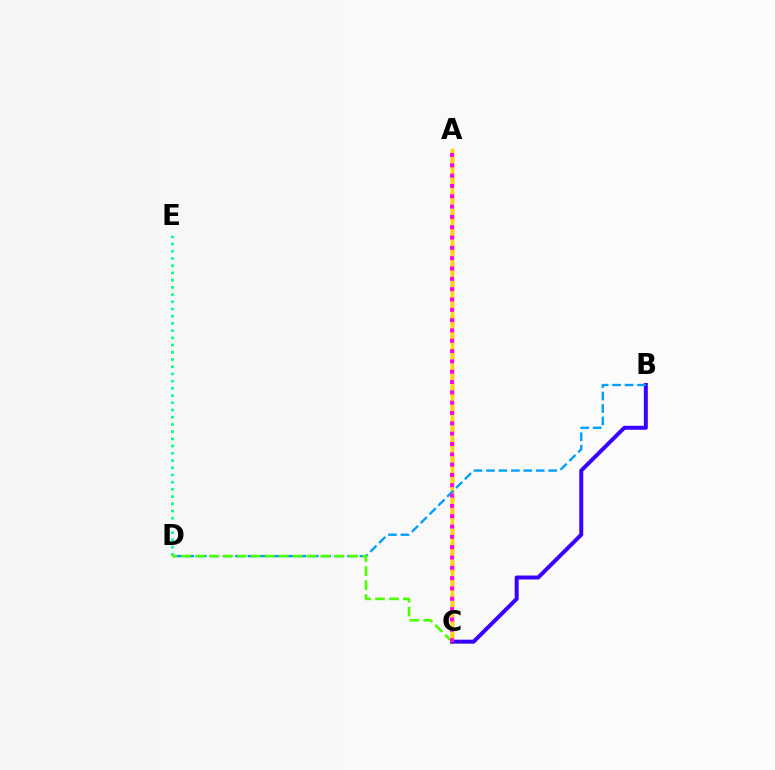{('A', 'C'): [{'color': '#ff0000', 'line_style': 'dashed', 'thickness': 2.38}, {'color': '#ffd500', 'line_style': 'solid', 'thickness': 2.46}, {'color': '#ff00ed', 'line_style': 'dotted', 'thickness': 2.8}], ('B', 'C'): [{'color': '#3700ff', 'line_style': 'solid', 'thickness': 2.85}], ('B', 'D'): [{'color': '#009eff', 'line_style': 'dashed', 'thickness': 1.69}], ('D', 'E'): [{'color': '#00ff86', 'line_style': 'dotted', 'thickness': 1.96}], ('C', 'D'): [{'color': '#4fff00', 'line_style': 'dashed', 'thickness': 1.89}]}